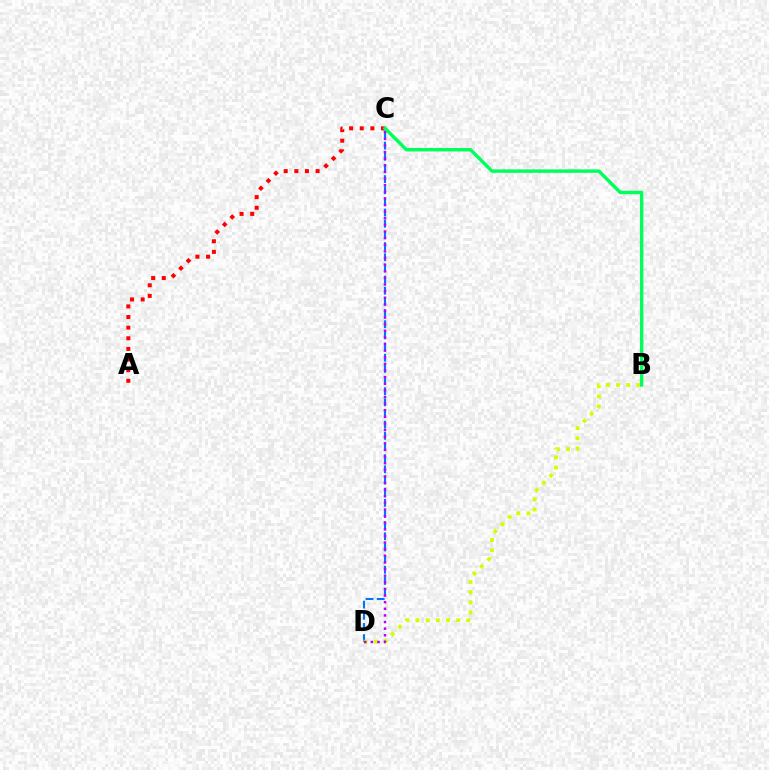{('C', 'D'): [{'color': '#0074ff', 'line_style': 'dashed', 'thickness': 1.52}, {'color': '#b900ff', 'line_style': 'dotted', 'thickness': 1.8}], ('B', 'D'): [{'color': '#d1ff00', 'line_style': 'dotted', 'thickness': 2.76}], ('A', 'C'): [{'color': '#ff0000', 'line_style': 'dotted', 'thickness': 2.89}], ('B', 'C'): [{'color': '#00ff5c', 'line_style': 'solid', 'thickness': 2.46}]}